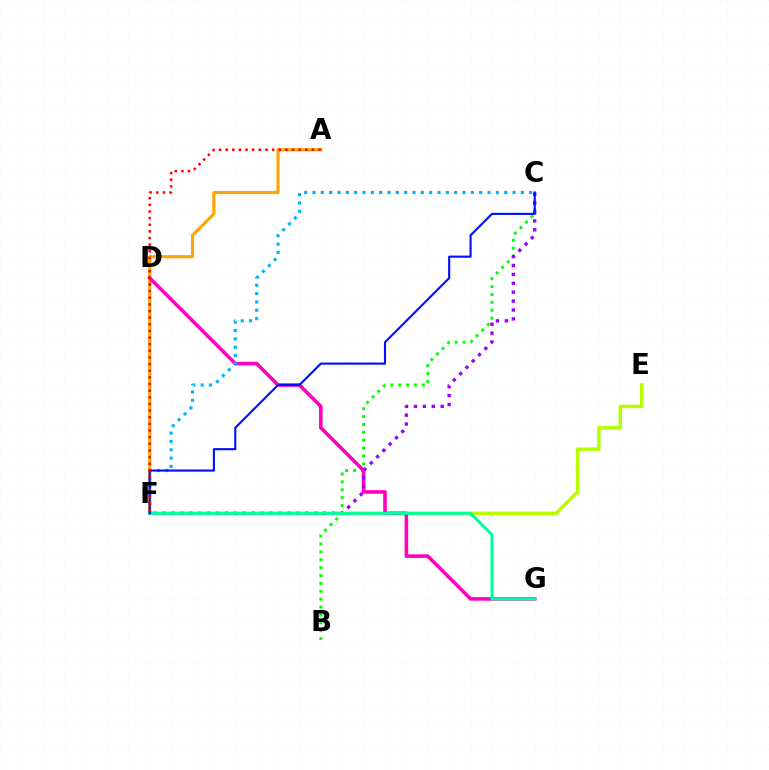{('E', 'F'): [{'color': '#b3ff00', 'line_style': 'solid', 'thickness': 2.51}], ('B', 'C'): [{'color': '#08ff00', 'line_style': 'dotted', 'thickness': 2.14}], ('A', 'F'): [{'color': '#ffa500', 'line_style': 'solid', 'thickness': 2.25}, {'color': '#ff0000', 'line_style': 'dotted', 'thickness': 1.8}], ('D', 'G'): [{'color': '#ff00bd', 'line_style': 'solid', 'thickness': 2.59}], ('C', 'F'): [{'color': '#9b00ff', 'line_style': 'dotted', 'thickness': 2.42}, {'color': '#00b5ff', 'line_style': 'dotted', 'thickness': 2.26}, {'color': '#0010ff', 'line_style': 'solid', 'thickness': 1.53}], ('F', 'G'): [{'color': '#00ff9d', 'line_style': 'solid', 'thickness': 2.17}]}